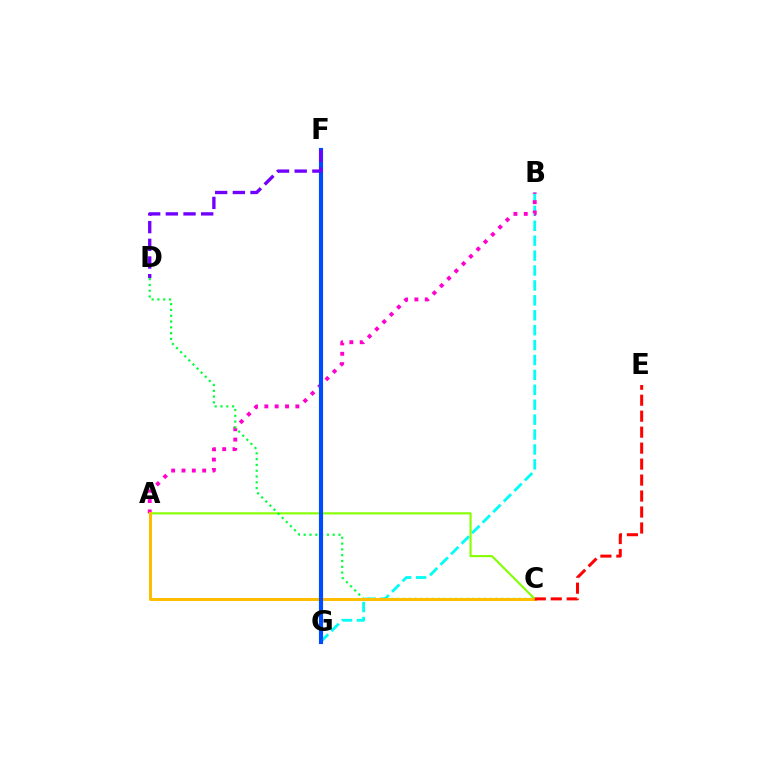{('B', 'G'): [{'color': '#00fff6', 'line_style': 'dashed', 'thickness': 2.03}], ('A', 'C'): [{'color': '#84ff00', 'line_style': 'solid', 'thickness': 1.52}, {'color': '#ffbd00', 'line_style': 'solid', 'thickness': 2.16}], ('A', 'B'): [{'color': '#ff00cf', 'line_style': 'dotted', 'thickness': 2.81}], ('C', 'D'): [{'color': '#00ff39', 'line_style': 'dotted', 'thickness': 1.58}], ('C', 'E'): [{'color': '#ff0000', 'line_style': 'dashed', 'thickness': 2.17}], ('F', 'G'): [{'color': '#004bff', 'line_style': 'solid', 'thickness': 2.98}], ('D', 'F'): [{'color': '#7200ff', 'line_style': 'dashed', 'thickness': 2.4}]}